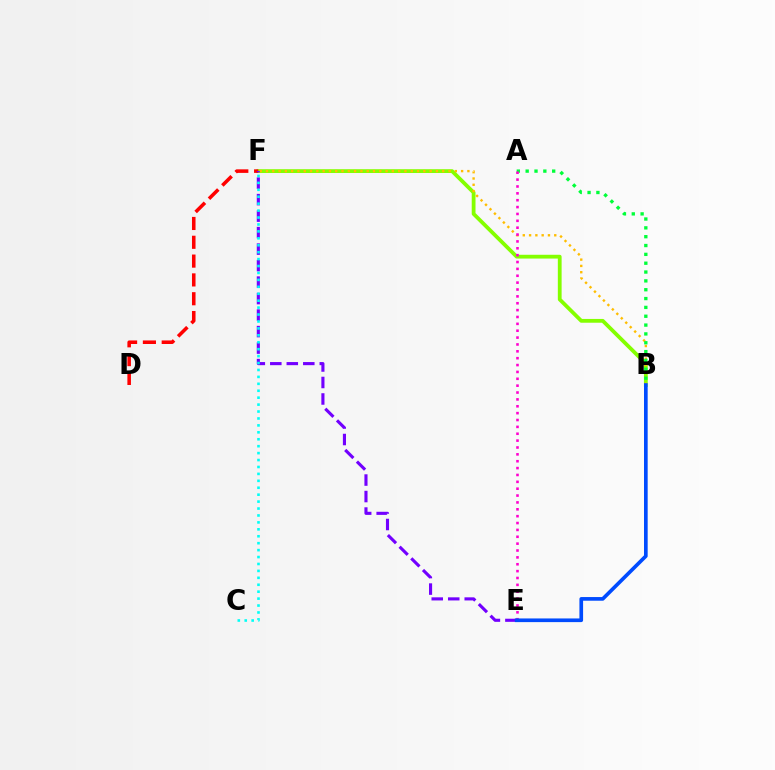{('B', 'F'): [{'color': '#84ff00', 'line_style': 'solid', 'thickness': 2.73}, {'color': '#ffbd00', 'line_style': 'dotted', 'thickness': 1.71}], ('A', 'B'): [{'color': '#00ff39', 'line_style': 'dotted', 'thickness': 2.4}], ('A', 'E'): [{'color': '#ff00cf', 'line_style': 'dotted', 'thickness': 1.87}], ('D', 'F'): [{'color': '#ff0000', 'line_style': 'dashed', 'thickness': 2.56}], ('E', 'F'): [{'color': '#7200ff', 'line_style': 'dashed', 'thickness': 2.24}], ('C', 'F'): [{'color': '#00fff6', 'line_style': 'dotted', 'thickness': 1.88}], ('B', 'E'): [{'color': '#004bff', 'line_style': 'solid', 'thickness': 2.64}]}